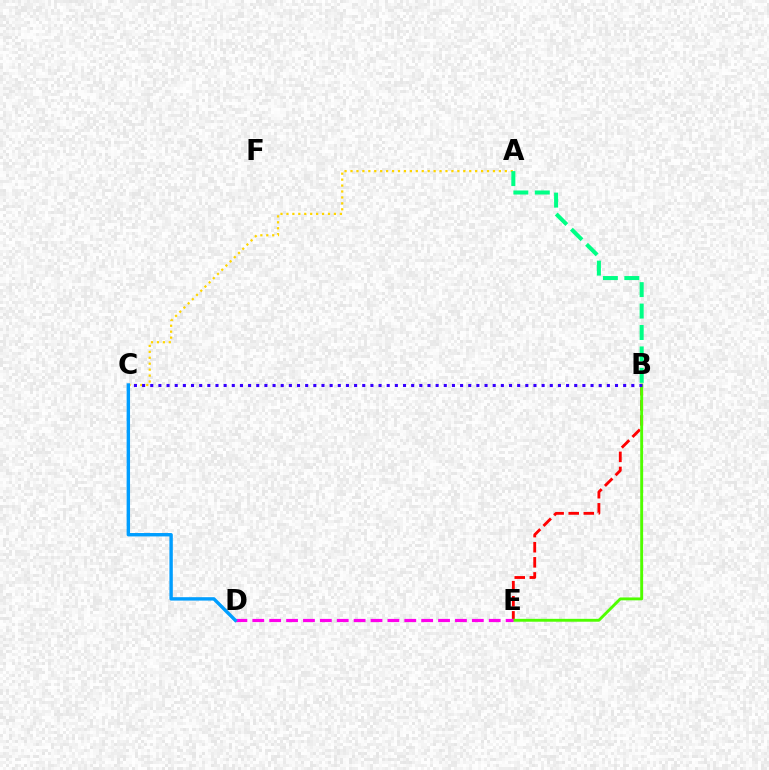{('B', 'E'): [{'color': '#ff0000', 'line_style': 'dashed', 'thickness': 2.05}, {'color': '#4fff00', 'line_style': 'solid', 'thickness': 2.07}], ('A', 'C'): [{'color': '#ffd500', 'line_style': 'dotted', 'thickness': 1.61}], ('B', 'C'): [{'color': '#3700ff', 'line_style': 'dotted', 'thickness': 2.22}], ('D', 'E'): [{'color': '#ff00ed', 'line_style': 'dashed', 'thickness': 2.29}], ('C', 'D'): [{'color': '#009eff', 'line_style': 'solid', 'thickness': 2.44}], ('A', 'B'): [{'color': '#00ff86', 'line_style': 'dashed', 'thickness': 2.91}]}